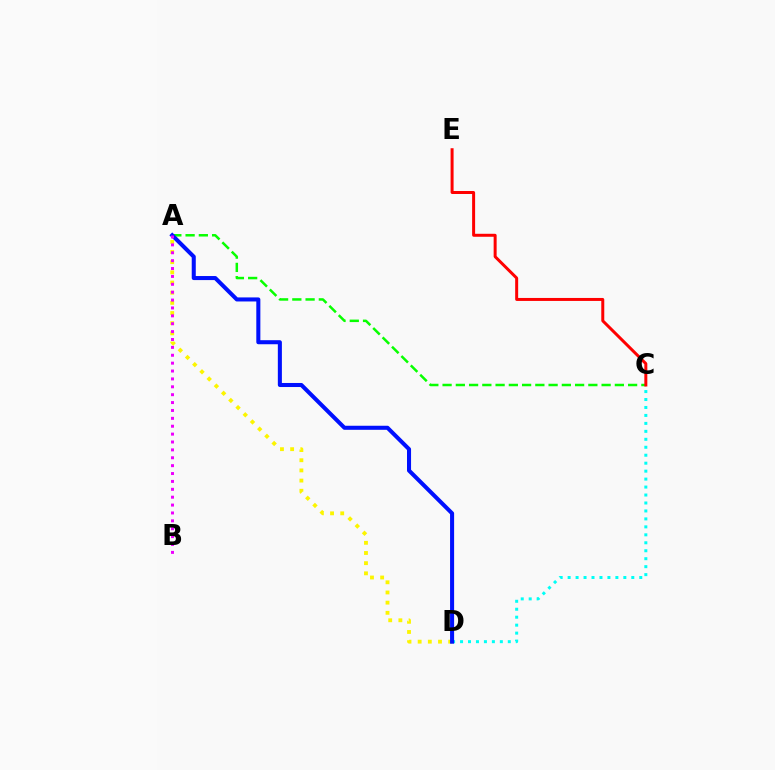{('A', 'D'): [{'color': '#fcf500', 'line_style': 'dotted', 'thickness': 2.76}, {'color': '#0010ff', 'line_style': 'solid', 'thickness': 2.92}], ('C', 'D'): [{'color': '#00fff6', 'line_style': 'dotted', 'thickness': 2.16}], ('A', 'C'): [{'color': '#08ff00', 'line_style': 'dashed', 'thickness': 1.8}], ('A', 'B'): [{'color': '#ee00ff', 'line_style': 'dotted', 'thickness': 2.14}], ('C', 'E'): [{'color': '#ff0000', 'line_style': 'solid', 'thickness': 2.15}]}